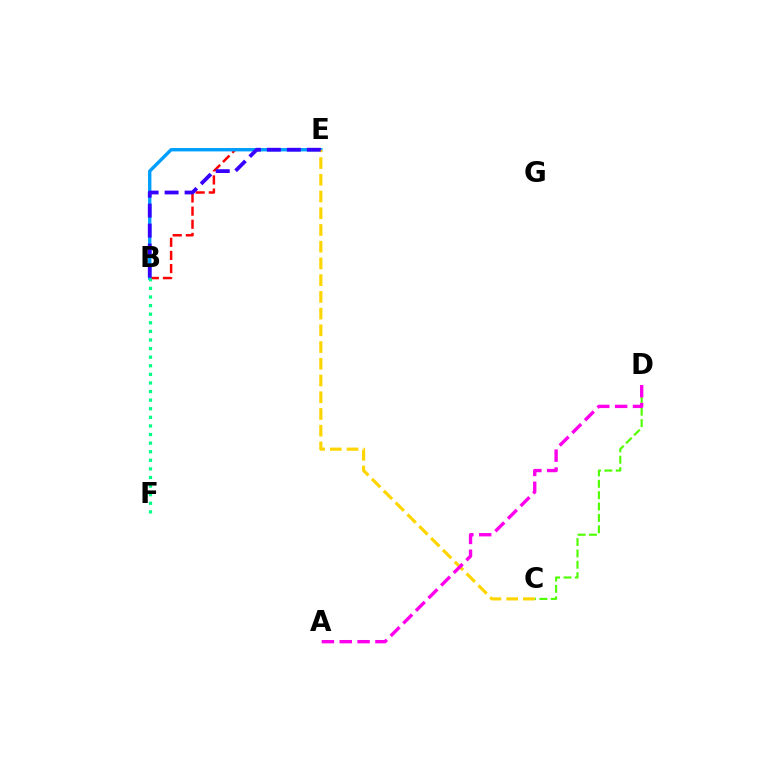{('B', 'E'): [{'color': '#ff0000', 'line_style': 'dashed', 'thickness': 1.79}, {'color': '#009eff', 'line_style': 'solid', 'thickness': 2.42}, {'color': '#3700ff', 'line_style': 'dashed', 'thickness': 2.72}], ('C', 'D'): [{'color': '#4fff00', 'line_style': 'dashed', 'thickness': 1.54}], ('B', 'F'): [{'color': '#00ff86', 'line_style': 'dotted', 'thickness': 2.34}], ('C', 'E'): [{'color': '#ffd500', 'line_style': 'dashed', 'thickness': 2.27}], ('A', 'D'): [{'color': '#ff00ed', 'line_style': 'dashed', 'thickness': 2.42}]}